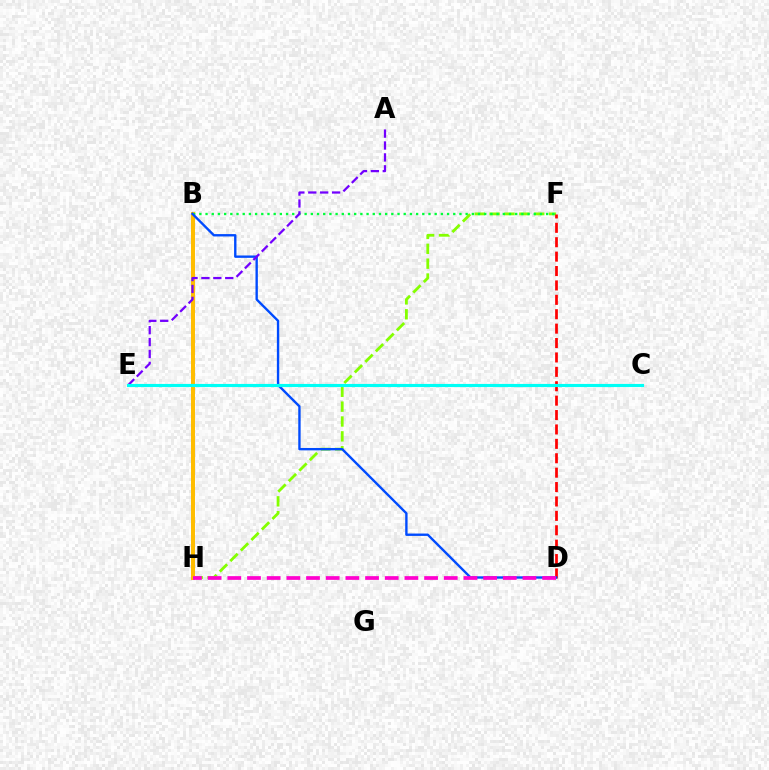{('F', 'H'): [{'color': '#84ff00', 'line_style': 'dashed', 'thickness': 2.02}], ('D', 'F'): [{'color': '#ff0000', 'line_style': 'dashed', 'thickness': 1.96}], ('B', 'H'): [{'color': '#ffbd00', 'line_style': 'solid', 'thickness': 2.86}], ('B', 'F'): [{'color': '#00ff39', 'line_style': 'dotted', 'thickness': 1.68}], ('B', 'D'): [{'color': '#004bff', 'line_style': 'solid', 'thickness': 1.71}], ('D', 'H'): [{'color': '#ff00cf', 'line_style': 'dashed', 'thickness': 2.67}], ('A', 'E'): [{'color': '#7200ff', 'line_style': 'dashed', 'thickness': 1.62}], ('C', 'E'): [{'color': '#00fff6', 'line_style': 'solid', 'thickness': 2.26}]}